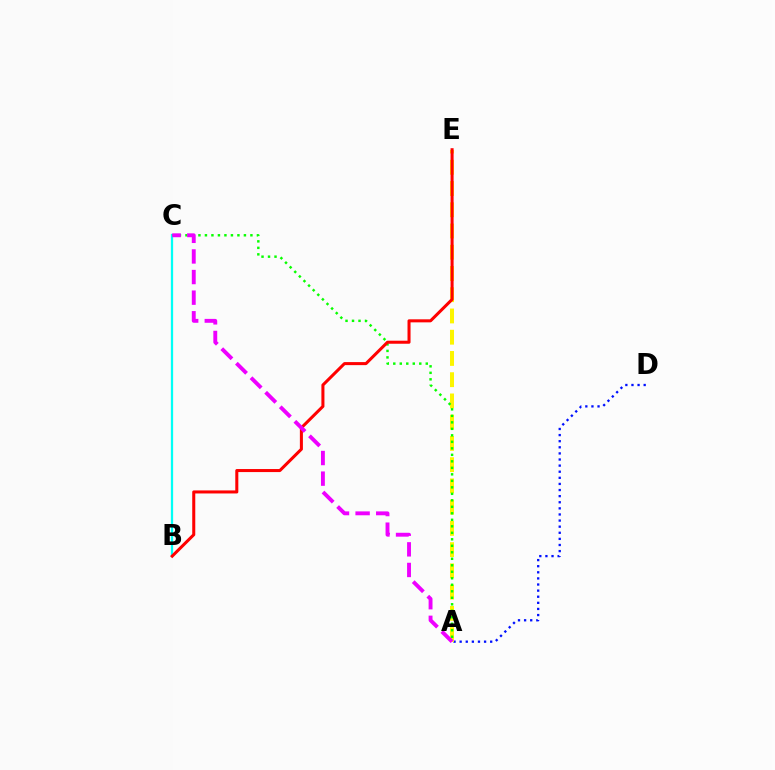{('B', 'C'): [{'color': '#00fff6', 'line_style': 'solid', 'thickness': 1.63}], ('A', 'D'): [{'color': '#0010ff', 'line_style': 'dotted', 'thickness': 1.66}], ('A', 'E'): [{'color': '#fcf500', 'line_style': 'dashed', 'thickness': 2.89}], ('A', 'C'): [{'color': '#08ff00', 'line_style': 'dotted', 'thickness': 1.77}, {'color': '#ee00ff', 'line_style': 'dashed', 'thickness': 2.8}], ('B', 'E'): [{'color': '#ff0000', 'line_style': 'solid', 'thickness': 2.19}]}